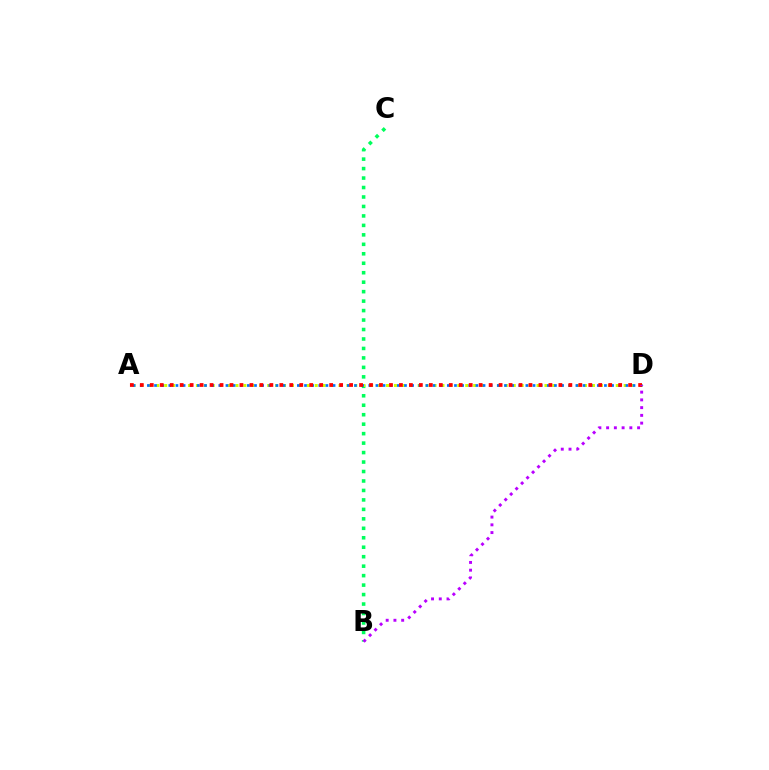{('B', 'C'): [{'color': '#00ff5c', 'line_style': 'dotted', 'thickness': 2.57}], ('A', 'D'): [{'color': '#d1ff00', 'line_style': 'dotted', 'thickness': 2.15}, {'color': '#0074ff', 'line_style': 'dotted', 'thickness': 1.94}, {'color': '#ff0000', 'line_style': 'dotted', 'thickness': 2.71}], ('B', 'D'): [{'color': '#b900ff', 'line_style': 'dotted', 'thickness': 2.1}]}